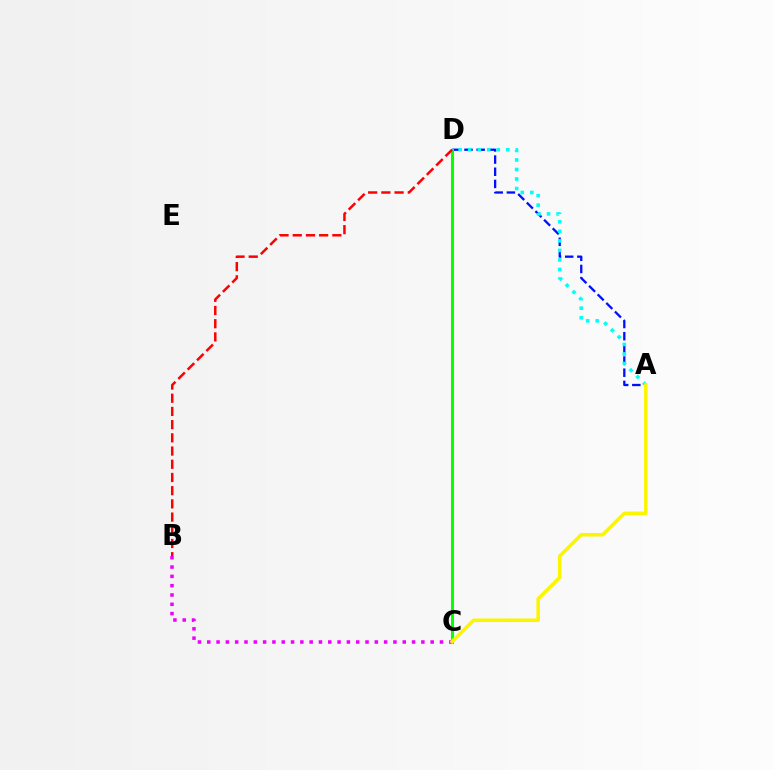{('A', 'D'): [{'color': '#0010ff', 'line_style': 'dashed', 'thickness': 1.65}, {'color': '#00fff6', 'line_style': 'dotted', 'thickness': 2.59}], ('C', 'D'): [{'color': '#08ff00', 'line_style': 'solid', 'thickness': 2.2}], ('B', 'D'): [{'color': '#ff0000', 'line_style': 'dashed', 'thickness': 1.79}], ('B', 'C'): [{'color': '#ee00ff', 'line_style': 'dotted', 'thickness': 2.53}], ('A', 'C'): [{'color': '#fcf500', 'line_style': 'solid', 'thickness': 2.56}]}